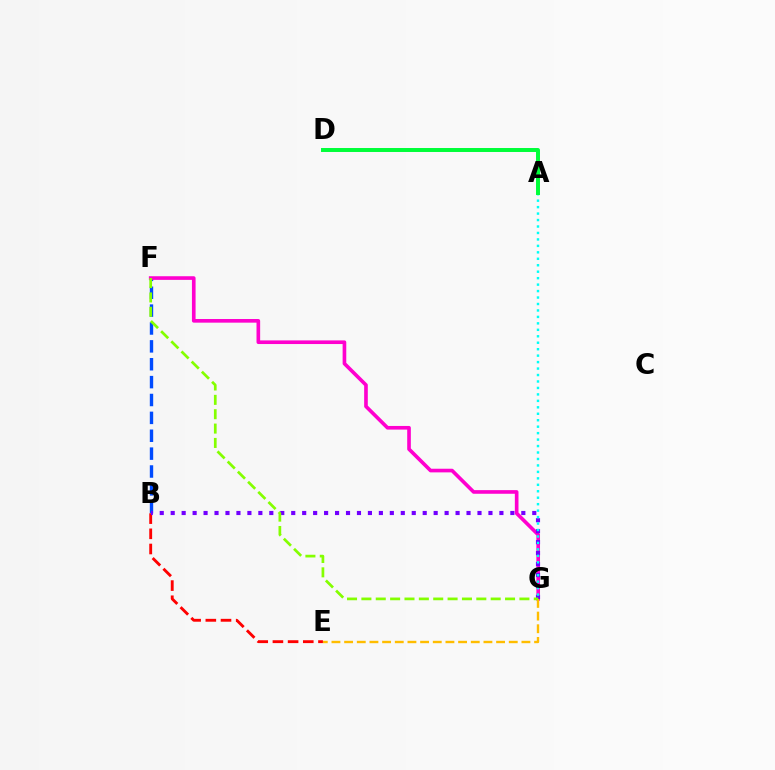{('B', 'F'): [{'color': '#004bff', 'line_style': 'dashed', 'thickness': 2.43}], ('B', 'E'): [{'color': '#ff0000', 'line_style': 'dashed', 'thickness': 2.06}], ('F', 'G'): [{'color': '#ff00cf', 'line_style': 'solid', 'thickness': 2.62}, {'color': '#84ff00', 'line_style': 'dashed', 'thickness': 1.95}], ('B', 'G'): [{'color': '#7200ff', 'line_style': 'dotted', 'thickness': 2.98}], ('E', 'G'): [{'color': '#ffbd00', 'line_style': 'dashed', 'thickness': 1.72}], ('A', 'G'): [{'color': '#00fff6', 'line_style': 'dotted', 'thickness': 1.75}], ('A', 'D'): [{'color': '#00ff39', 'line_style': 'solid', 'thickness': 2.85}]}